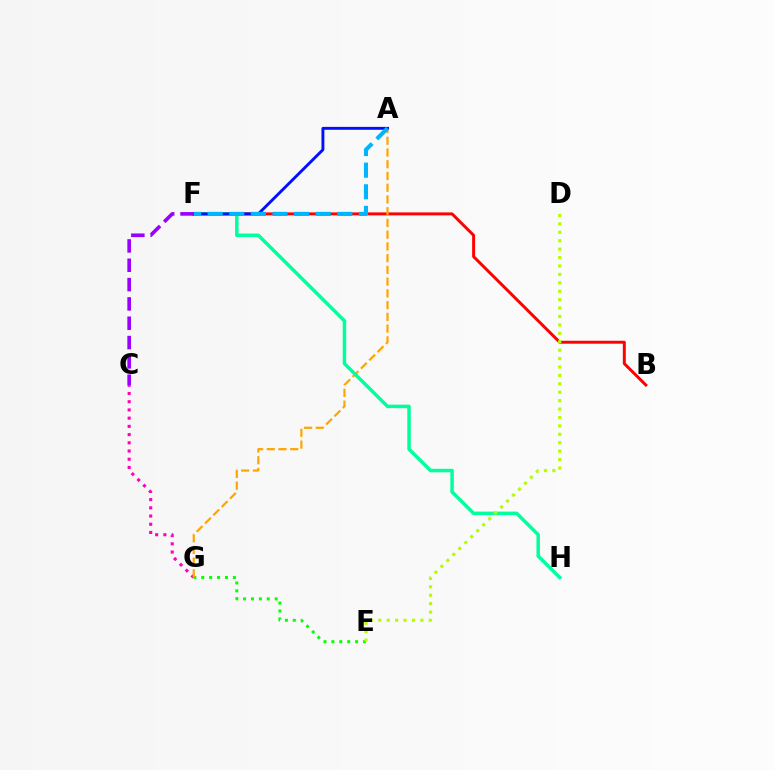{('C', 'G'): [{'color': '#ff00bd', 'line_style': 'dotted', 'thickness': 2.23}], ('B', 'F'): [{'color': '#ff0000', 'line_style': 'solid', 'thickness': 2.13}], ('E', 'G'): [{'color': '#08ff00', 'line_style': 'dotted', 'thickness': 2.15}], ('A', 'G'): [{'color': '#ffa500', 'line_style': 'dashed', 'thickness': 1.59}], ('F', 'H'): [{'color': '#00ff9d', 'line_style': 'solid', 'thickness': 2.51}], ('A', 'F'): [{'color': '#0010ff', 'line_style': 'solid', 'thickness': 2.08}, {'color': '#00b5ff', 'line_style': 'dashed', 'thickness': 2.94}], ('D', 'E'): [{'color': '#b3ff00', 'line_style': 'dotted', 'thickness': 2.29}], ('C', 'F'): [{'color': '#9b00ff', 'line_style': 'dashed', 'thickness': 2.63}]}